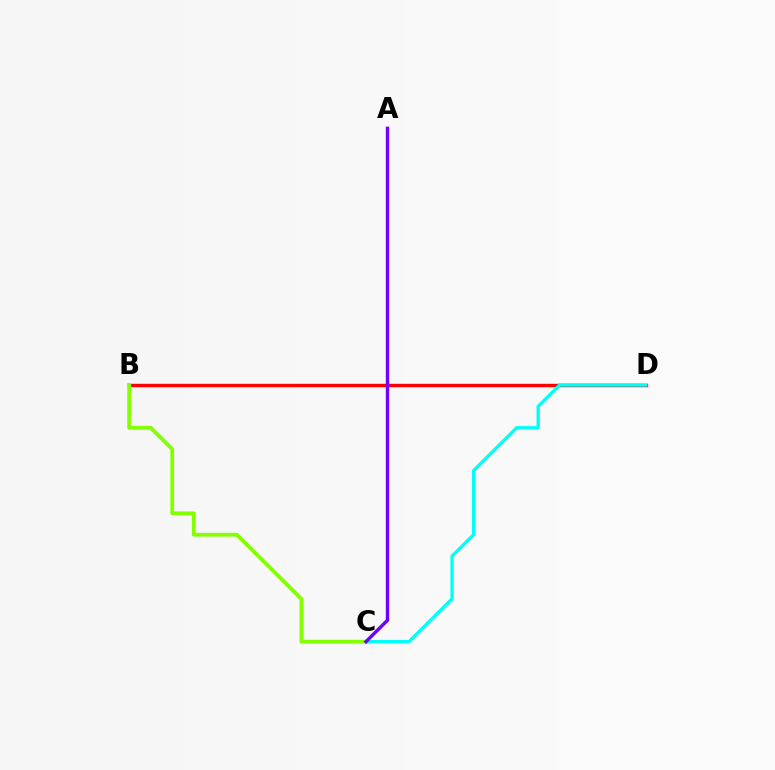{('B', 'D'): [{'color': '#ff0000', 'line_style': 'solid', 'thickness': 2.46}], ('C', 'D'): [{'color': '#00fff6', 'line_style': 'solid', 'thickness': 2.4}], ('B', 'C'): [{'color': '#84ff00', 'line_style': 'solid', 'thickness': 2.74}], ('A', 'C'): [{'color': '#7200ff', 'line_style': 'solid', 'thickness': 2.46}]}